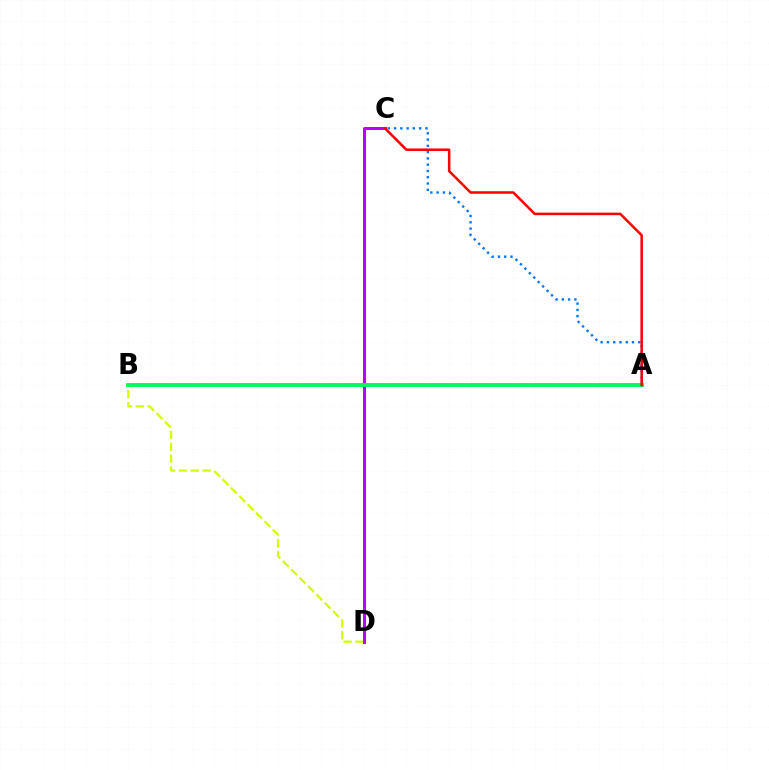{('A', 'C'): [{'color': '#0074ff', 'line_style': 'dotted', 'thickness': 1.71}, {'color': '#ff0000', 'line_style': 'solid', 'thickness': 1.82}], ('B', 'D'): [{'color': '#d1ff00', 'line_style': 'dashed', 'thickness': 1.61}], ('C', 'D'): [{'color': '#b900ff', 'line_style': 'solid', 'thickness': 2.16}], ('A', 'B'): [{'color': '#00ff5c', 'line_style': 'solid', 'thickness': 2.84}]}